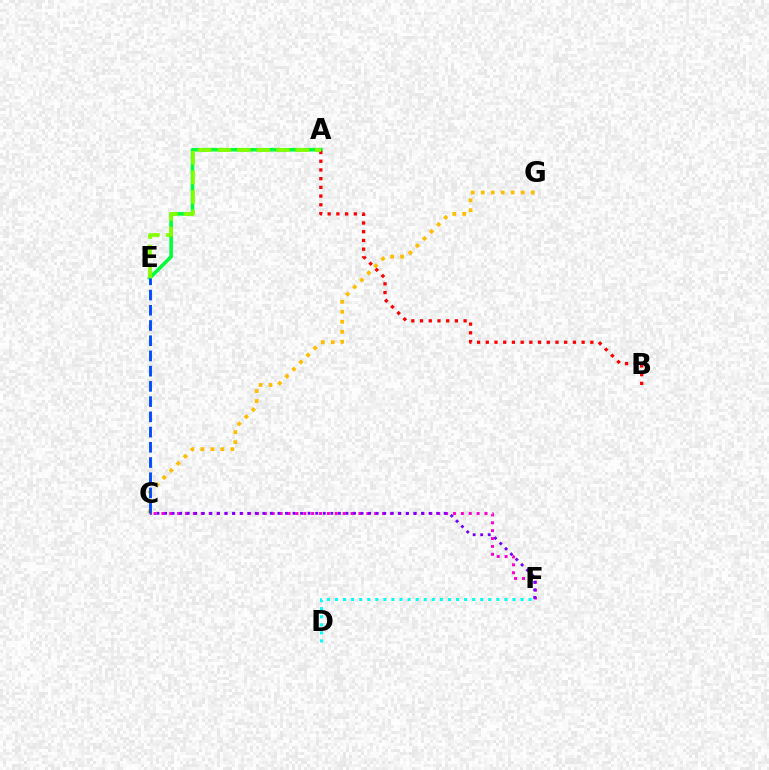{('C', 'F'): [{'color': '#ff00cf', 'line_style': 'dotted', 'thickness': 2.14}, {'color': '#7200ff', 'line_style': 'dotted', 'thickness': 2.05}], ('A', 'E'): [{'color': '#00ff39', 'line_style': 'solid', 'thickness': 2.58}, {'color': '#84ff00', 'line_style': 'dashed', 'thickness': 2.65}], ('C', 'G'): [{'color': '#ffbd00', 'line_style': 'dotted', 'thickness': 2.71}], ('C', 'E'): [{'color': '#004bff', 'line_style': 'dashed', 'thickness': 2.07}], ('A', 'B'): [{'color': '#ff0000', 'line_style': 'dotted', 'thickness': 2.37}], ('D', 'F'): [{'color': '#00fff6', 'line_style': 'dotted', 'thickness': 2.19}]}